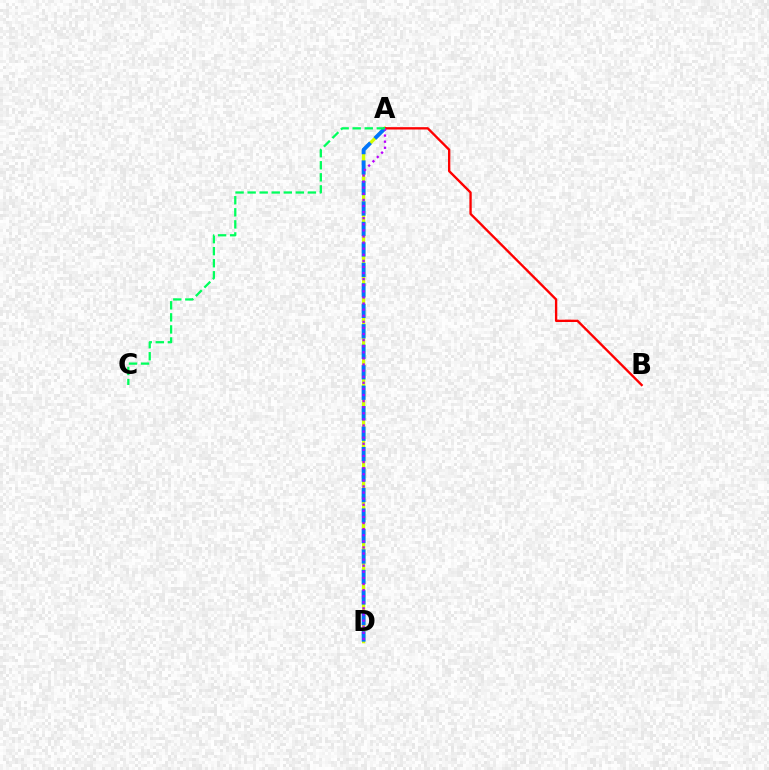{('A', 'D'): [{'color': '#d1ff00', 'line_style': 'solid', 'thickness': 2.35}, {'color': '#0074ff', 'line_style': 'dashed', 'thickness': 2.78}, {'color': '#b900ff', 'line_style': 'dotted', 'thickness': 1.66}], ('A', 'B'): [{'color': '#ff0000', 'line_style': 'solid', 'thickness': 1.69}], ('A', 'C'): [{'color': '#00ff5c', 'line_style': 'dashed', 'thickness': 1.64}]}